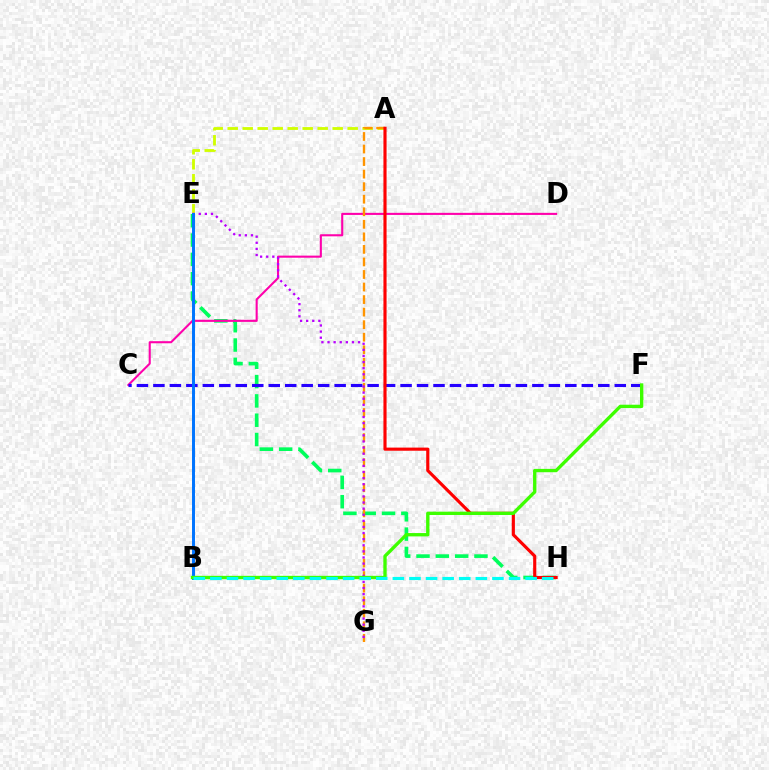{('E', 'H'): [{'color': '#00ff5c', 'line_style': 'dashed', 'thickness': 2.62}], ('C', 'D'): [{'color': '#ff00ac', 'line_style': 'solid', 'thickness': 1.51}], ('A', 'E'): [{'color': '#d1ff00', 'line_style': 'dashed', 'thickness': 2.04}], ('A', 'G'): [{'color': '#ff9400', 'line_style': 'dashed', 'thickness': 1.7}], ('E', 'G'): [{'color': '#b900ff', 'line_style': 'dotted', 'thickness': 1.66}], ('C', 'F'): [{'color': '#2500ff', 'line_style': 'dashed', 'thickness': 2.24}], ('A', 'H'): [{'color': '#ff0000', 'line_style': 'solid', 'thickness': 2.26}], ('B', 'E'): [{'color': '#0074ff', 'line_style': 'solid', 'thickness': 2.13}], ('B', 'F'): [{'color': '#3dff00', 'line_style': 'solid', 'thickness': 2.4}], ('B', 'H'): [{'color': '#00fff6', 'line_style': 'dashed', 'thickness': 2.25}]}